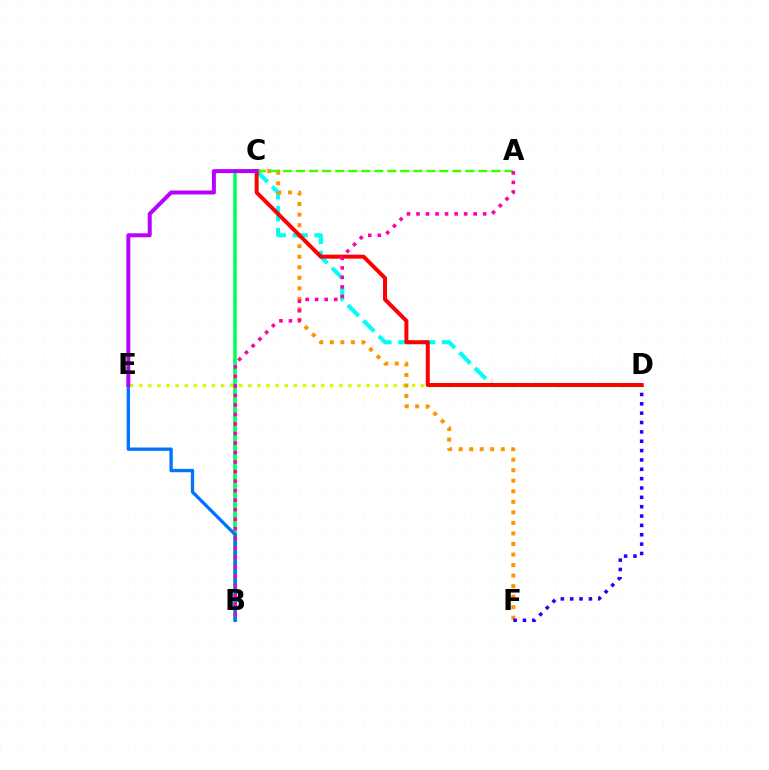{('D', 'E'): [{'color': '#d1ff00', 'line_style': 'dotted', 'thickness': 2.47}], ('C', 'D'): [{'color': '#00fff6', 'line_style': 'dashed', 'thickness': 2.97}, {'color': '#ff0000', 'line_style': 'solid', 'thickness': 2.86}], ('C', 'F'): [{'color': '#ff9400', 'line_style': 'dotted', 'thickness': 2.86}], ('B', 'C'): [{'color': '#00ff5c', 'line_style': 'solid', 'thickness': 2.61}], ('D', 'F'): [{'color': '#2500ff', 'line_style': 'dotted', 'thickness': 2.54}], ('B', 'E'): [{'color': '#0074ff', 'line_style': 'solid', 'thickness': 2.39}], ('A', 'C'): [{'color': '#3dff00', 'line_style': 'dashed', 'thickness': 1.77}], ('C', 'E'): [{'color': '#b900ff', 'line_style': 'solid', 'thickness': 2.86}], ('A', 'B'): [{'color': '#ff00ac', 'line_style': 'dotted', 'thickness': 2.59}]}